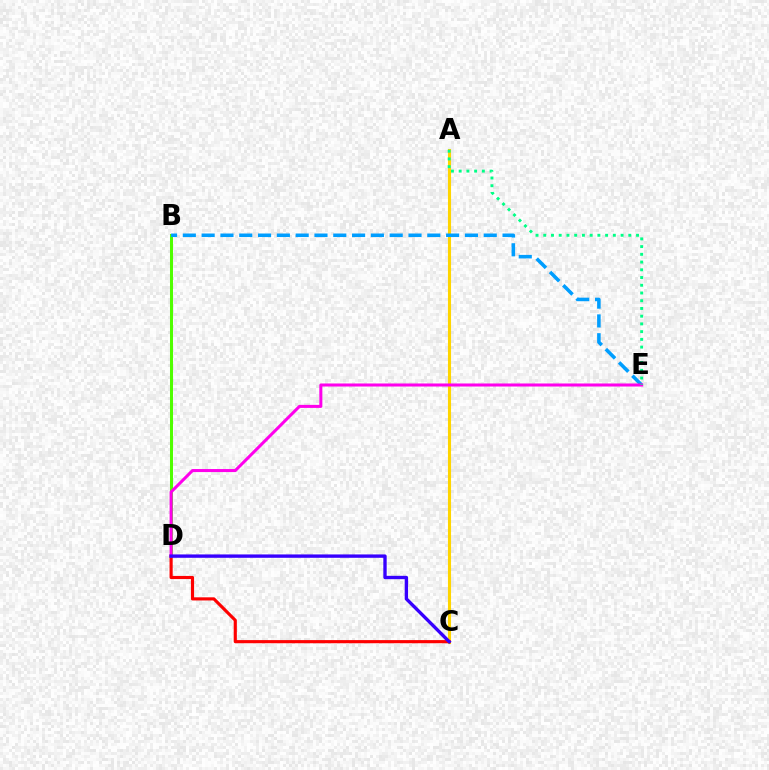{('A', 'C'): [{'color': '#ffd500', 'line_style': 'solid', 'thickness': 2.23}], ('B', 'D'): [{'color': '#4fff00', 'line_style': 'solid', 'thickness': 2.18}], ('C', 'D'): [{'color': '#ff0000', 'line_style': 'solid', 'thickness': 2.26}, {'color': '#3700ff', 'line_style': 'solid', 'thickness': 2.42}], ('B', 'E'): [{'color': '#009eff', 'line_style': 'dashed', 'thickness': 2.55}], ('D', 'E'): [{'color': '#ff00ed', 'line_style': 'solid', 'thickness': 2.19}], ('A', 'E'): [{'color': '#00ff86', 'line_style': 'dotted', 'thickness': 2.1}]}